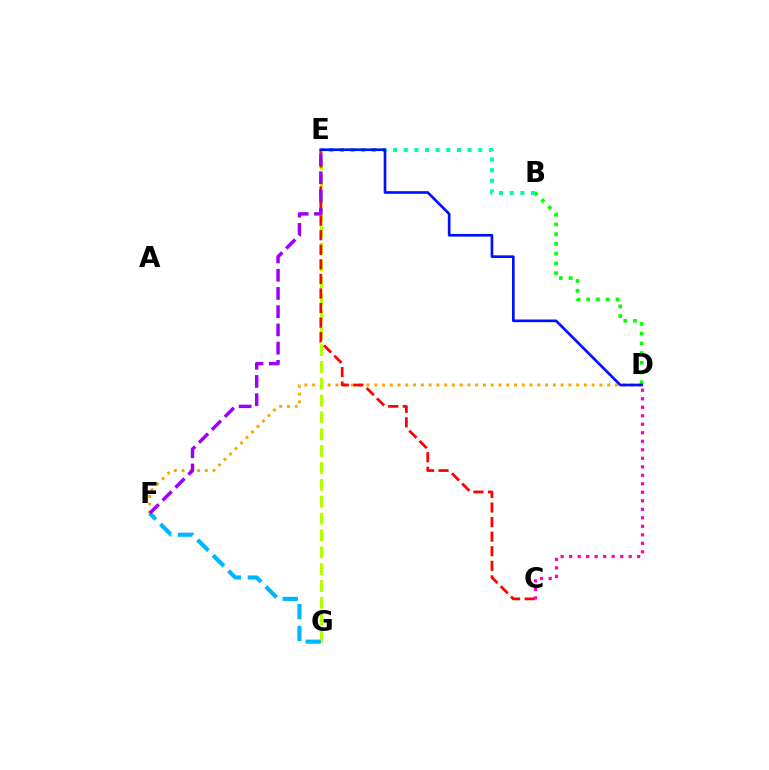{('D', 'F'): [{'color': '#ffa500', 'line_style': 'dotted', 'thickness': 2.11}], ('E', 'G'): [{'color': '#b3ff00', 'line_style': 'dashed', 'thickness': 2.29}], ('C', 'E'): [{'color': '#ff0000', 'line_style': 'dashed', 'thickness': 1.98}], ('F', 'G'): [{'color': '#00b5ff', 'line_style': 'dashed', 'thickness': 2.97}], ('B', 'D'): [{'color': '#08ff00', 'line_style': 'dotted', 'thickness': 2.65}], ('B', 'E'): [{'color': '#00ff9d', 'line_style': 'dotted', 'thickness': 2.89}], ('C', 'D'): [{'color': '#ff00bd', 'line_style': 'dotted', 'thickness': 2.31}], ('E', 'F'): [{'color': '#9b00ff', 'line_style': 'dashed', 'thickness': 2.48}], ('D', 'E'): [{'color': '#0010ff', 'line_style': 'solid', 'thickness': 1.92}]}